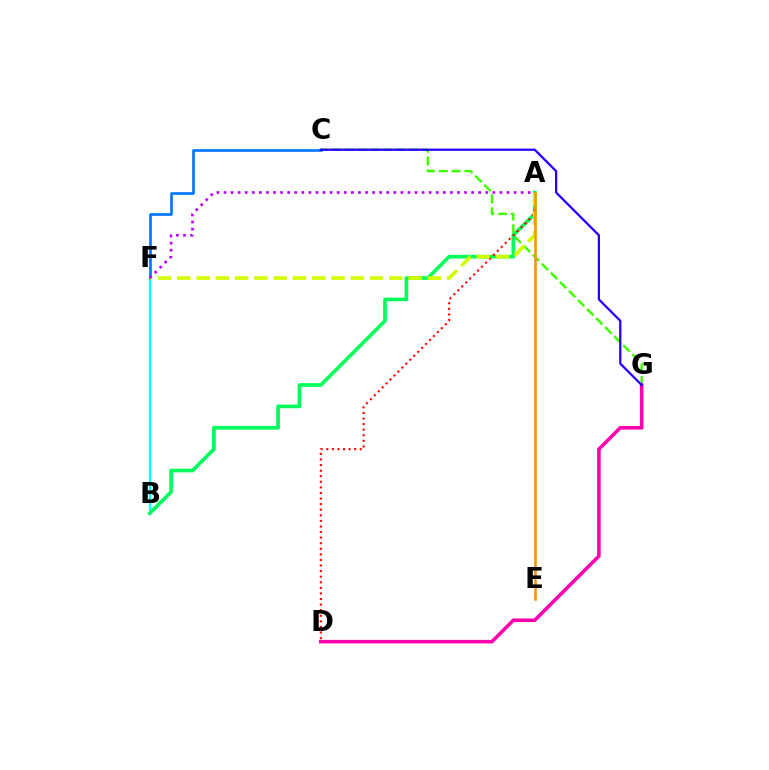{('B', 'F'): [{'color': '#00fff6', 'line_style': 'solid', 'thickness': 1.65}], ('C', 'G'): [{'color': '#3dff00', 'line_style': 'dashed', 'thickness': 1.74}, {'color': '#2500ff', 'line_style': 'solid', 'thickness': 1.63}], ('C', 'F'): [{'color': '#0074ff', 'line_style': 'solid', 'thickness': 1.89}], ('A', 'B'): [{'color': '#00ff5c', 'line_style': 'solid', 'thickness': 2.65}], ('D', 'G'): [{'color': '#ff00ac', 'line_style': 'solid', 'thickness': 2.56}], ('A', 'D'): [{'color': '#ff0000', 'line_style': 'dotted', 'thickness': 1.52}], ('A', 'F'): [{'color': '#d1ff00', 'line_style': 'dashed', 'thickness': 2.62}, {'color': '#b900ff', 'line_style': 'dotted', 'thickness': 1.92}], ('A', 'E'): [{'color': '#ff9400', 'line_style': 'solid', 'thickness': 1.88}]}